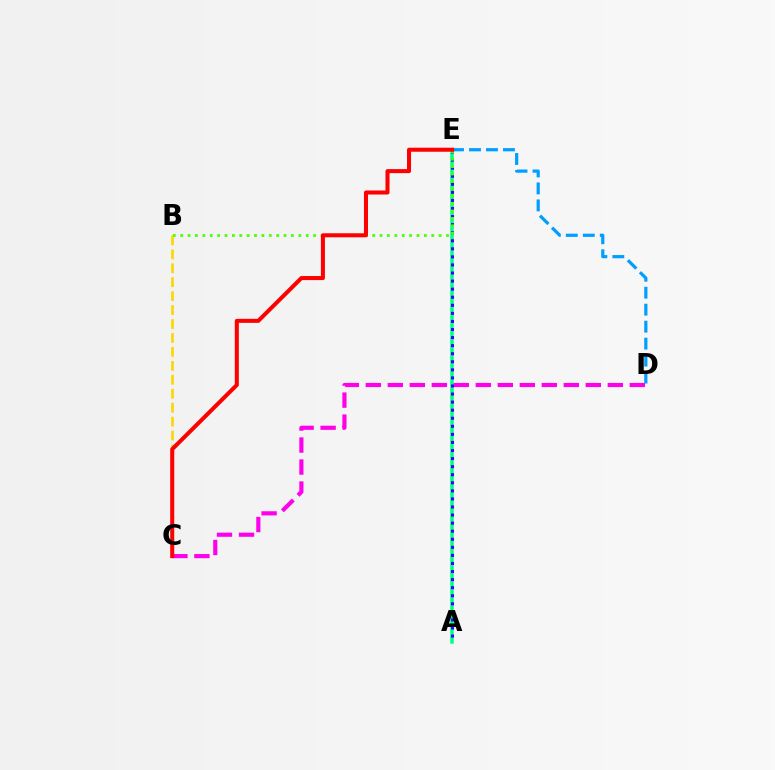{('B', 'C'): [{'color': '#ffd500', 'line_style': 'dashed', 'thickness': 1.89}], ('A', 'E'): [{'color': '#00ff86', 'line_style': 'solid', 'thickness': 2.54}, {'color': '#3700ff', 'line_style': 'dotted', 'thickness': 2.19}], ('D', 'E'): [{'color': '#009eff', 'line_style': 'dashed', 'thickness': 2.31}], ('C', 'D'): [{'color': '#ff00ed', 'line_style': 'dashed', 'thickness': 2.99}], ('B', 'E'): [{'color': '#4fff00', 'line_style': 'dotted', 'thickness': 2.01}], ('C', 'E'): [{'color': '#ff0000', 'line_style': 'solid', 'thickness': 2.9}]}